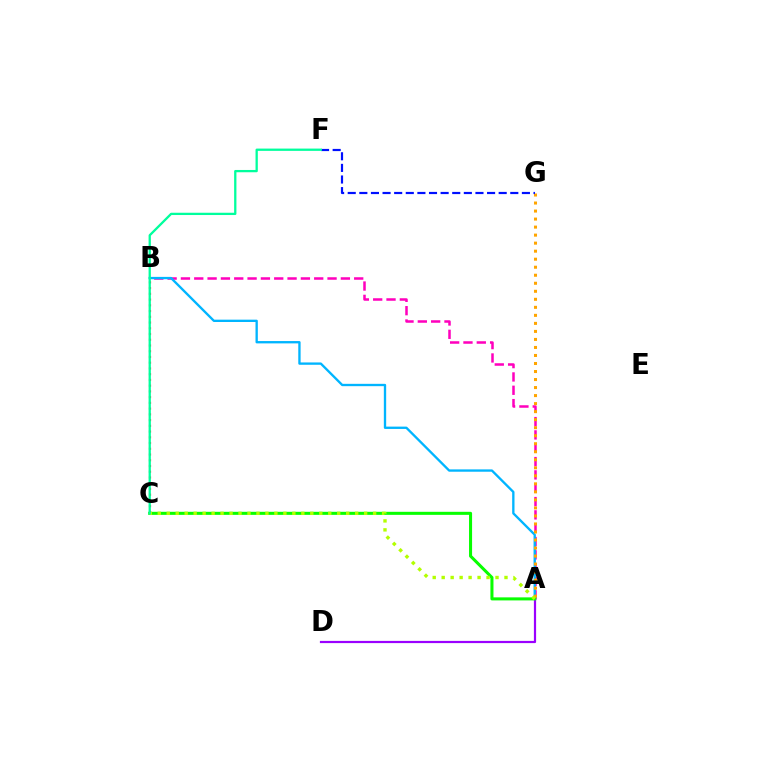{('A', 'B'): [{'color': '#ff00bd', 'line_style': 'dashed', 'thickness': 1.81}, {'color': '#00b5ff', 'line_style': 'solid', 'thickness': 1.68}], ('A', 'D'): [{'color': '#9b00ff', 'line_style': 'solid', 'thickness': 1.59}], ('A', 'G'): [{'color': '#ffa500', 'line_style': 'dotted', 'thickness': 2.18}], ('B', 'C'): [{'color': '#ff0000', 'line_style': 'dotted', 'thickness': 1.56}], ('F', 'G'): [{'color': '#0010ff', 'line_style': 'dashed', 'thickness': 1.58}], ('A', 'C'): [{'color': '#08ff00', 'line_style': 'solid', 'thickness': 2.19}, {'color': '#b3ff00', 'line_style': 'dotted', 'thickness': 2.44}], ('C', 'F'): [{'color': '#00ff9d', 'line_style': 'solid', 'thickness': 1.65}]}